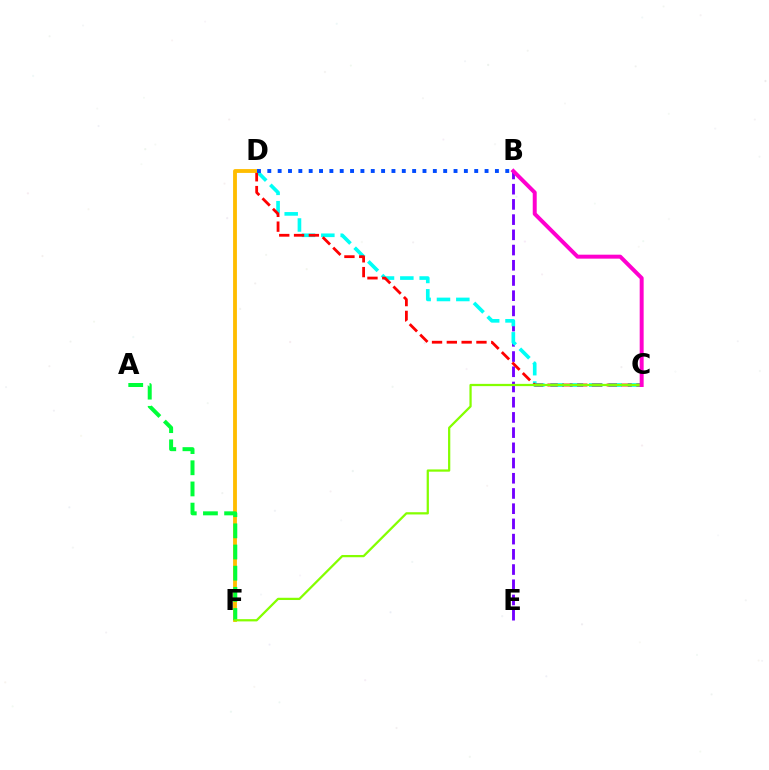{('B', 'E'): [{'color': '#7200ff', 'line_style': 'dashed', 'thickness': 2.07}], ('C', 'D'): [{'color': '#00fff6', 'line_style': 'dashed', 'thickness': 2.63}, {'color': '#ff0000', 'line_style': 'dashed', 'thickness': 2.01}], ('D', 'F'): [{'color': '#ffbd00', 'line_style': 'solid', 'thickness': 2.76}], ('B', 'D'): [{'color': '#004bff', 'line_style': 'dotted', 'thickness': 2.81}], ('A', 'F'): [{'color': '#00ff39', 'line_style': 'dashed', 'thickness': 2.88}], ('C', 'F'): [{'color': '#84ff00', 'line_style': 'solid', 'thickness': 1.62}], ('B', 'C'): [{'color': '#ff00cf', 'line_style': 'solid', 'thickness': 2.86}]}